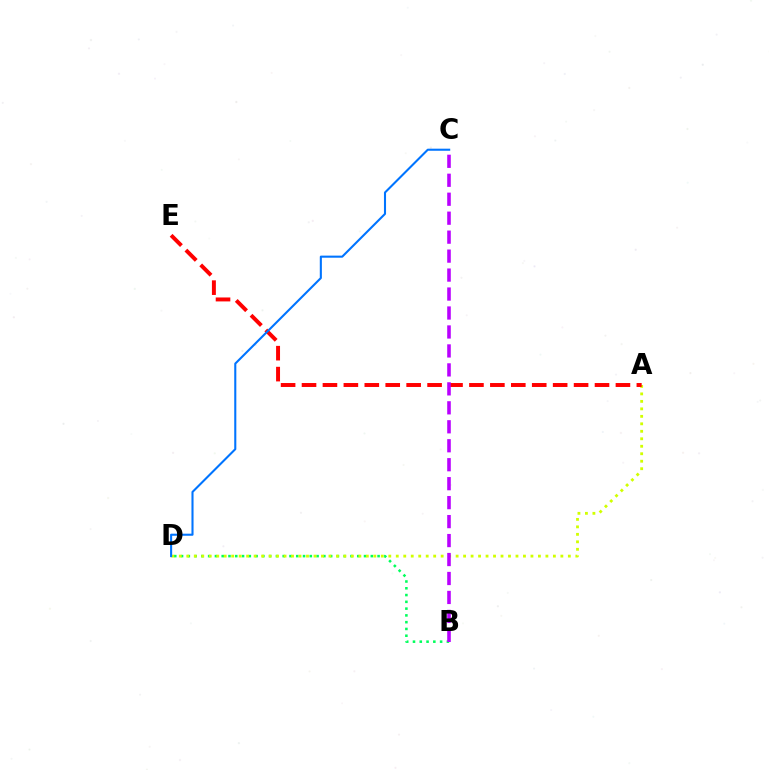{('B', 'D'): [{'color': '#00ff5c', 'line_style': 'dotted', 'thickness': 1.84}], ('A', 'D'): [{'color': '#d1ff00', 'line_style': 'dotted', 'thickness': 2.03}], ('A', 'E'): [{'color': '#ff0000', 'line_style': 'dashed', 'thickness': 2.84}], ('C', 'D'): [{'color': '#0074ff', 'line_style': 'solid', 'thickness': 1.5}], ('B', 'C'): [{'color': '#b900ff', 'line_style': 'dashed', 'thickness': 2.58}]}